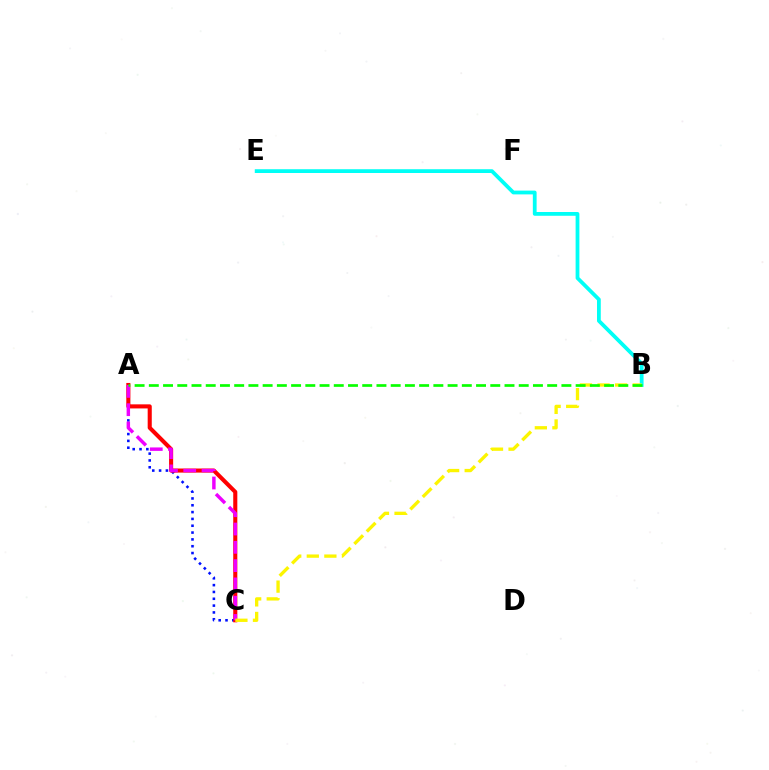{('A', 'C'): [{'color': '#0010ff', 'line_style': 'dotted', 'thickness': 1.85}, {'color': '#ff0000', 'line_style': 'solid', 'thickness': 2.94}, {'color': '#ee00ff', 'line_style': 'dashed', 'thickness': 2.49}], ('B', 'E'): [{'color': '#00fff6', 'line_style': 'solid', 'thickness': 2.72}], ('B', 'C'): [{'color': '#fcf500', 'line_style': 'dashed', 'thickness': 2.39}], ('A', 'B'): [{'color': '#08ff00', 'line_style': 'dashed', 'thickness': 1.93}]}